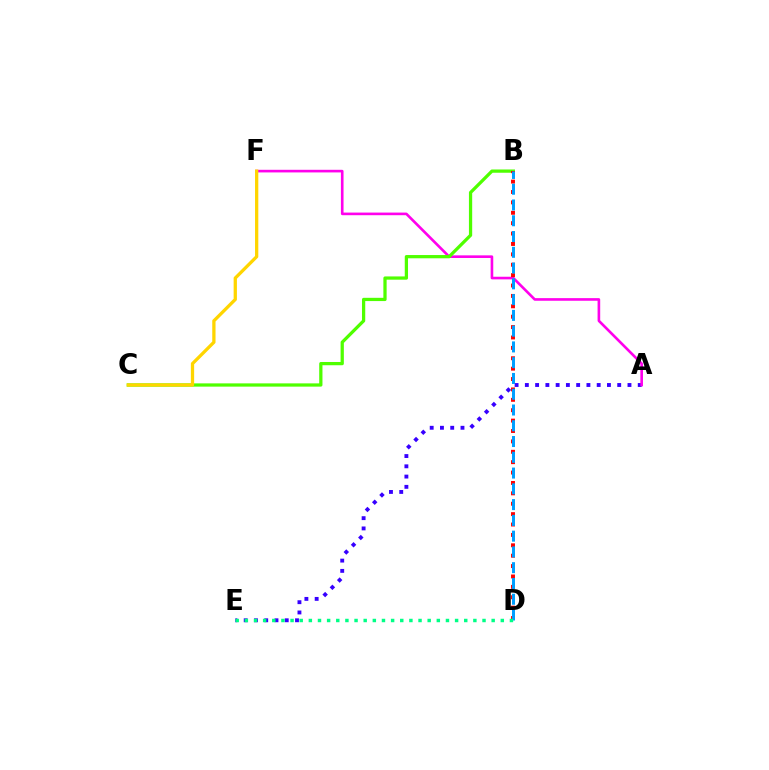{('A', 'E'): [{'color': '#3700ff', 'line_style': 'dotted', 'thickness': 2.79}], ('A', 'F'): [{'color': '#ff00ed', 'line_style': 'solid', 'thickness': 1.89}], ('B', 'C'): [{'color': '#4fff00', 'line_style': 'solid', 'thickness': 2.34}], ('C', 'F'): [{'color': '#ffd500', 'line_style': 'solid', 'thickness': 2.36}], ('B', 'D'): [{'color': '#ff0000', 'line_style': 'dotted', 'thickness': 2.82}, {'color': '#009eff', 'line_style': 'dashed', 'thickness': 2.14}], ('D', 'E'): [{'color': '#00ff86', 'line_style': 'dotted', 'thickness': 2.48}]}